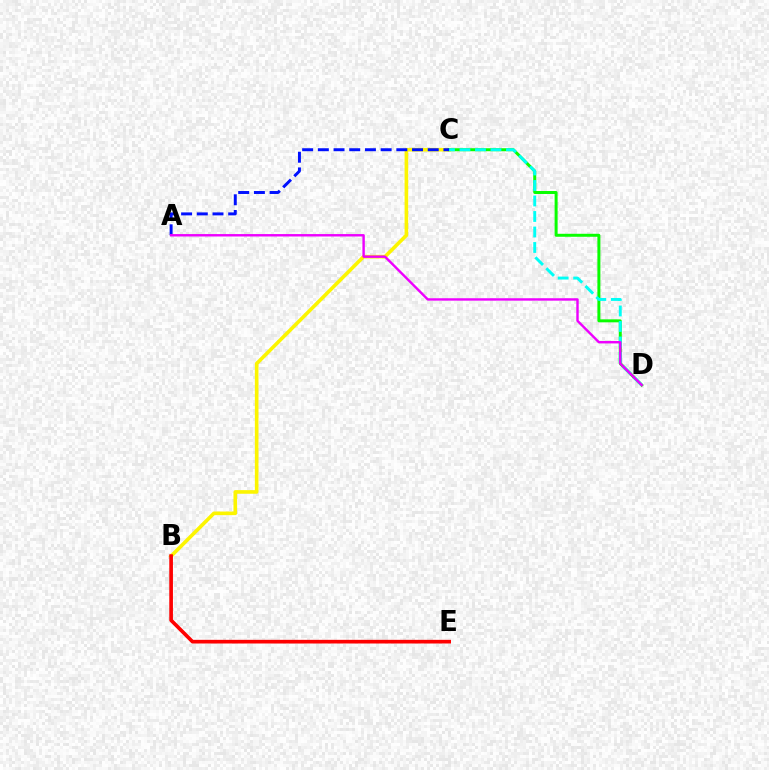{('B', 'C'): [{'color': '#fcf500', 'line_style': 'solid', 'thickness': 2.61}], ('C', 'D'): [{'color': '#08ff00', 'line_style': 'solid', 'thickness': 2.15}, {'color': '#00fff6', 'line_style': 'dashed', 'thickness': 2.11}], ('A', 'C'): [{'color': '#0010ff', 'line_style': 'dashed', 'thickness': 2.13}], ('B', 'E'): [{'color': '#ff0000', 'line_style': 'solid', 'thickness': 2.63}], ('A', 'D'): [{'color': '#ee00ff', 'line_style': 'solid', 'thickness': 1.74}]}